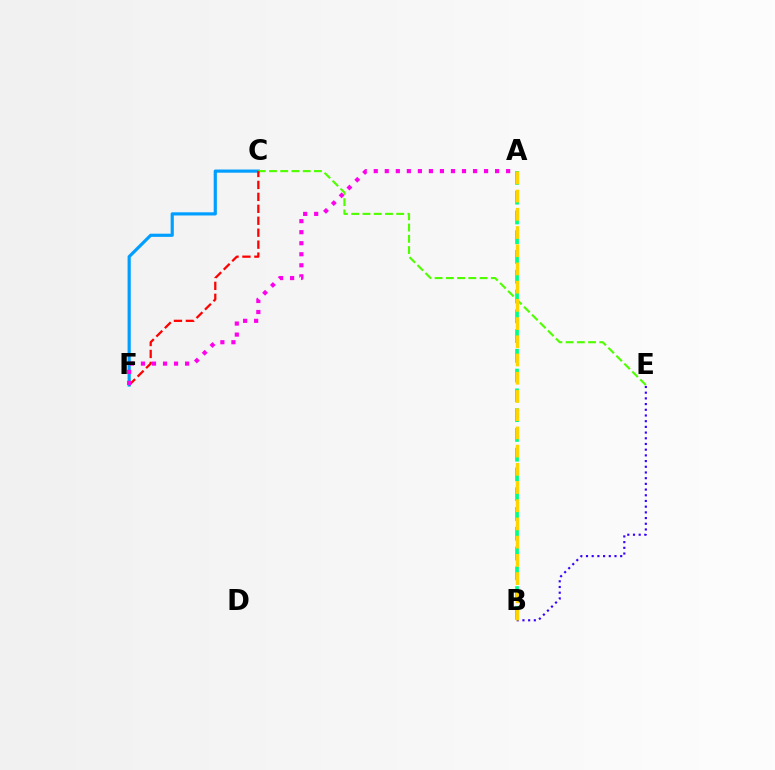{('C', 'F'): [{'color': '#009eff', 'line_style': 'solid', 'thickness': 2.28}, {'color': '#ff0000', 'line_style': 'dashed', 'thickness': 1.62}], ('A', 'B'): [{'color': '#00ff86', 'line_style': 'dashed', 'thickness': 2.69}, {'color': '#ffd500', 'line_style': 'dashed', 'thickness': 2.47}], ('C', 'E'): [{'color': '#4fff00', 'line_style': 'dashed', 'thickness': 1.53}], ('B', 'E'): [{'color': '#3700ff', 'line_style': 'dotted', 'thickness': 1.55}], ('A', 'F'): [{'color': '#ff00ed', 'line_style': 'dotted', 'thickness': 3.0}]}